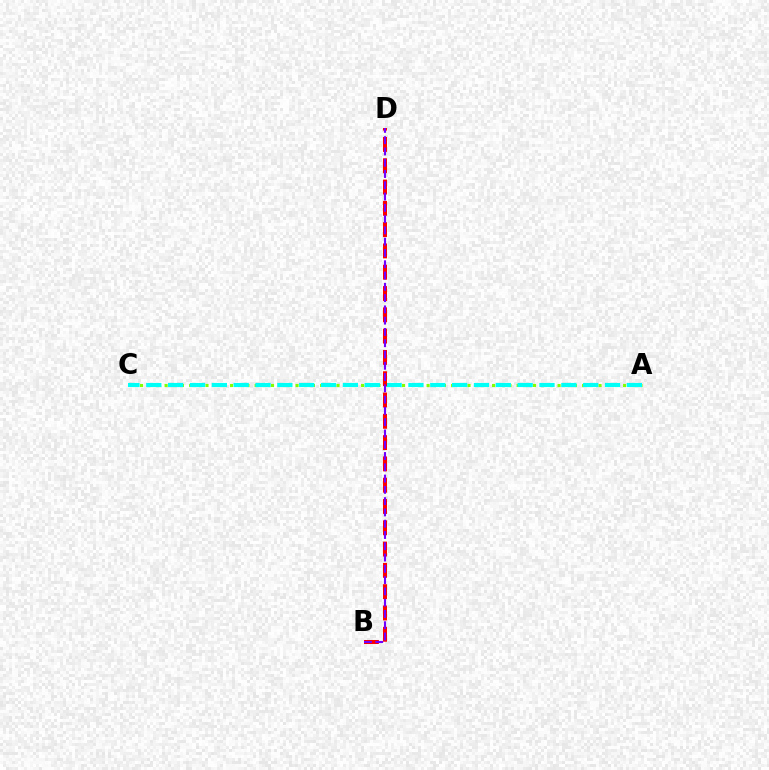{('A', 'C'): [{'color': '#84ff00', 'line_style': 'dotted', 'thickness': 2.22}, {'color': '#00fff6', 'line_style': 'dashed', 'thickness': 2.97}], ('B', 'D'): [{'color': '#ff0000', 'line_style': 'dashed', 'thickness': 2.89}, {'color': '#7200ff', 'line_style': 'dashed', 'thickness': 1.53}]}